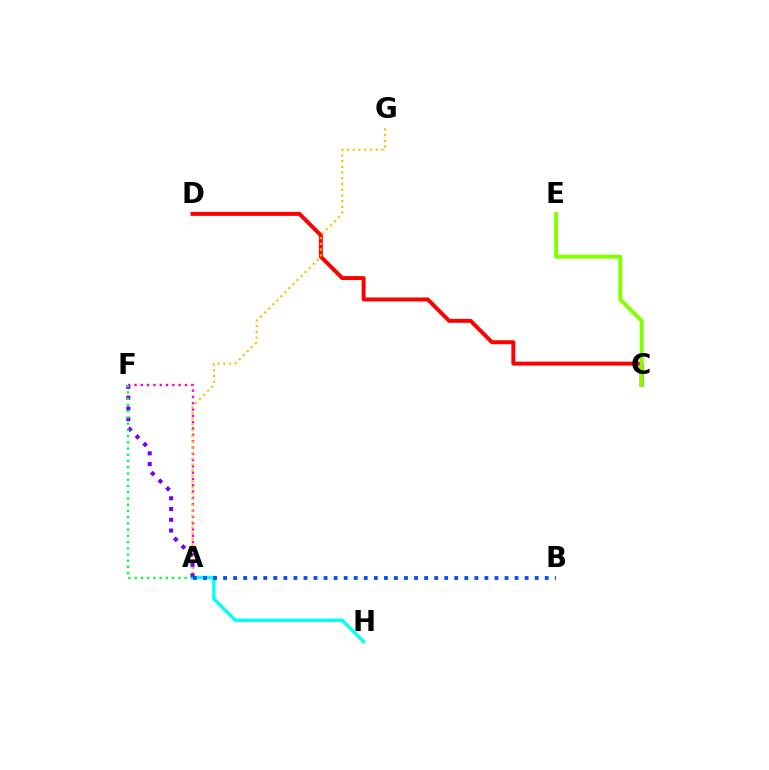{('C', 'D'): [{'color': '#ff0000', 'line_style': 'solid', 'thickness': 2.85}], ('A', 'F'): [{'color': '#ff00cf', 'line_style': 'dotted', 'thickness': 1.71}, {'color': '#7200ff', 'line_style': 'dotted', 'thickness': 2.92}, {'color': '#00ff39', 'line_style': 'dotted', 'thickness': 1.69}], ('A', 'H'): [{'color': '#00fff6', 'line_style': 'solid', 'thickness': 2.4}], ('A', 'G'): [{'color': '#ffbd00', 'line_style': 'dotted', 'thickness': 1.56}], ('C', 'E'): [{'color': '#84ff00', 'line_style': 'solid', 'thickness': 2.85}], ('A', 'B'): [{'color': '#004bff', 'line_style': 'dotted', 'thickness': 2.73}]}